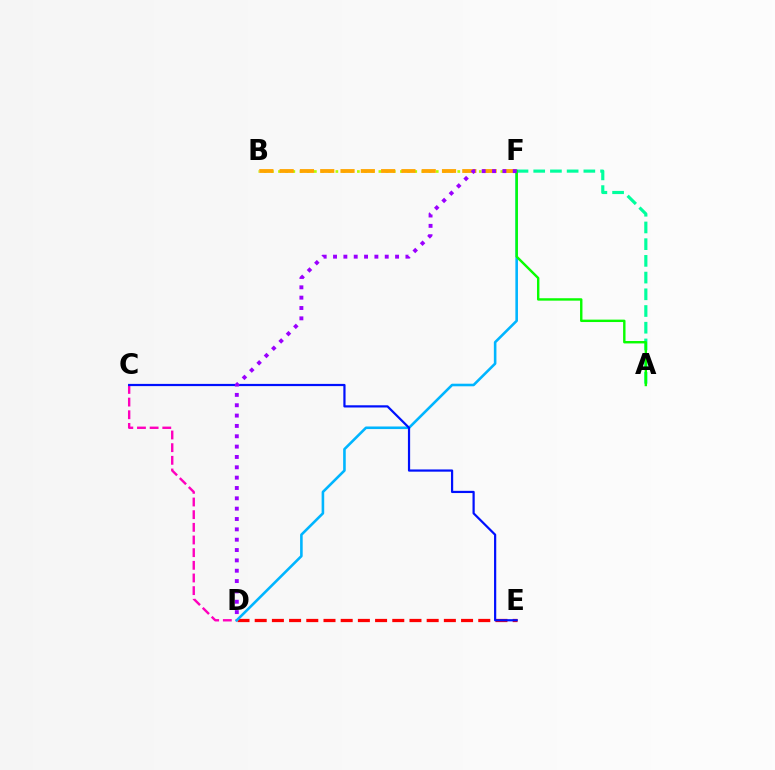{('D', 'E'): [{'color': '#ff0000', 'line_style': 'dashed', 'thickness': 2.34}], ('C', 'D'): [{'color': '#ff00bd', 'line_style': 'dashed', 'thickness': 1.72}], ('A', 'F'): [{'color': '#00ff9d', 'line_style': 'dashed', 'thickness': 2.27}, {'color': '#08ff00', 'line_style': 'solid', 'thickness': 1.74}], ('B', 'F'): [{'color': '#b3ff00', 'line_style': 'dotted', 'thickness': 1.95}, {'color': '#ffa500', 'line_style': 'dashed', 'thickness': 2.76}], ('D', 'F'): [{'color': '#00b5ff', 'line_style': 'solid', 'thickness': 1.86}, {'color': '#9b00ff', 'line_style': 'dotted', 'thickness': 2.81}], ('C', 'E'): [{'color': '#0010ff', 'line_style': 'solid', 'thickness': 1.59}]}